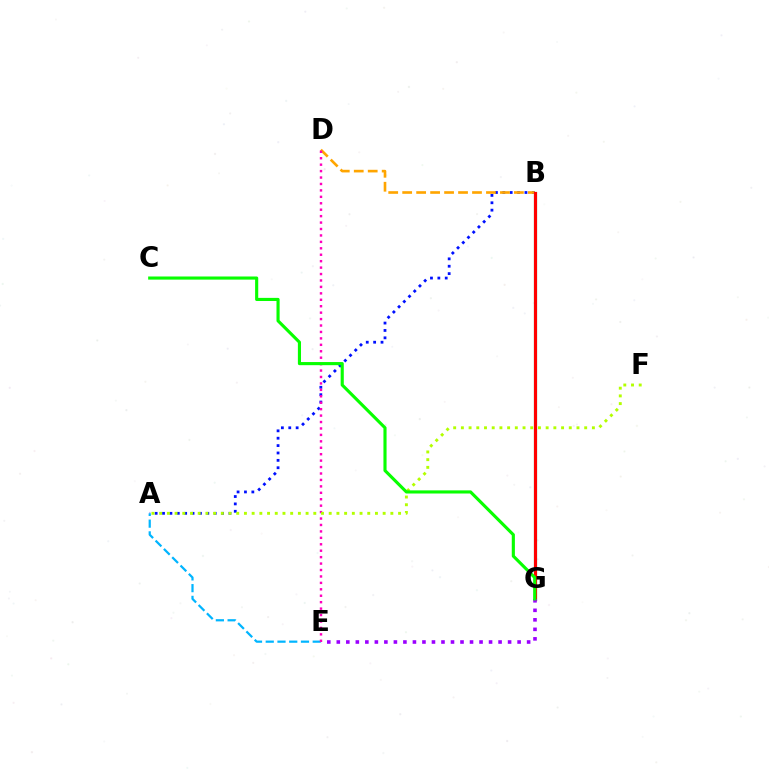{('A', 'B'): [{'color': '#0010ff', 'line_style': 'dotted', 'thickness': 2.01}], ('B', 'G'): [{'color': '#00ff9d', 'line_style': 'solid', 'thickness': 2.29}, {'color': '#ff0000', 'line_style': 'solid', 'thickness': 2.26}], ('B', 'D'): [{'color': '#ffa500', 'line_style': 'dashed', 'thickness': 1.9}], ('A', 'E'): [{'color': '#00b5ff', 'line_style': 'dashed', 'thickness': 1.6}], ('D', 'E'): [{'color': '#ff00bd', 'line_style': 'dotted', 'thickness': 1.75}], ('A', 'F'): [{'color': '#b3ff00', 'line_style': 'dotted', 'thickness': 2.09}], ('E', 'G'): [{'color': '#9b00ff', 'line_style': 'dotted', 'thickness': 2.59}], ('C', 'G'): [{'color': '#08ff00', 'line_style': 'solid', 'thickness': 2.25}]}